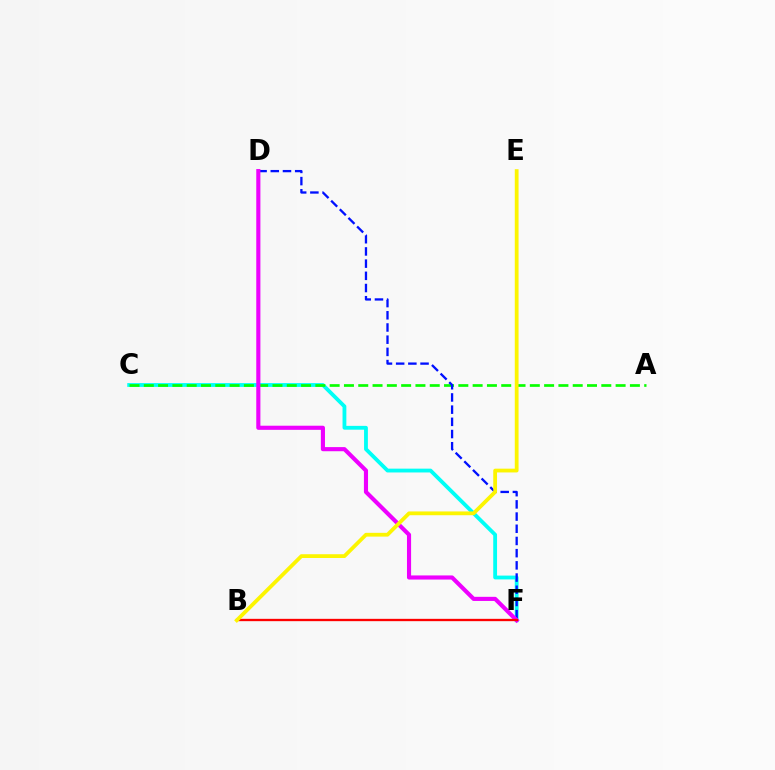{('C', 'F'): [{'color': '#00fff6', 'line_style': 'solid', 'thickness': 2.75}], ('A', 'C'): [{'color': '#08ff00', 'line_style': 'dashed', 'thickness': 1.94}], ('D', 'F'): [{'color': '#0010ff', 'line_style': 'dashed', 'thickness': 1.66}, {'color': '#ee00ff', 'line_style': 'solid', 'thickness': 2.97}], ('B', 'F'): [{'color': '#ff0000', 'line_style': 'solid', 'thickness': 1.68}], ('B', 'E'): [{'color': '#fcf500', 'line_style': 'solid', 'thickness': 2.72}]}